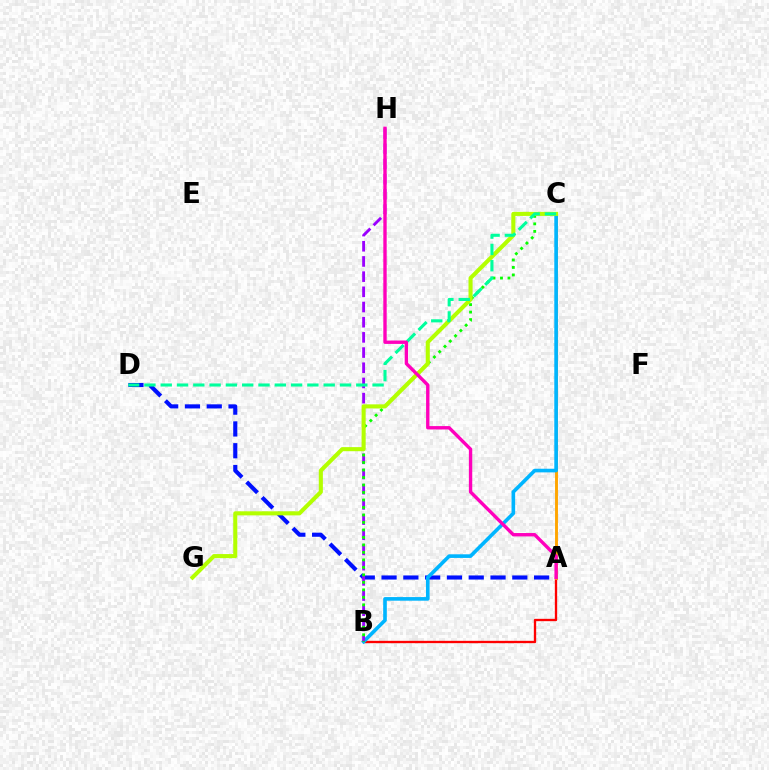{('A', 'D'): [{'color': '#0010ff', 'line_style': 'dashed', 'thickness': 2.96}], ('A', 'B'): [{'color': '#ff0000', 'line_style': 'solid', 'thickness': 1.68}], ('A', 'C'): [{'color': '#ffa500', 'line_style': 'solid', 'thickness': 2.09}], ('B', 'C'): [{'color': '#00b5ff', 'line_style': 'solid', 'thickness': 2.62}, {'color': '#08ff00', 'line_style': 'dotted', 'thickness': 2.03}], ('B', 'H'): [{'color': '#9b00ff', 'line_style': 'dashed', 'thickness': 2.06}], ('C', 'G'): [{'color': '#b3ff00', 'line_style': 'solid', 'thickness': 2.94}], ('C', 'D'): [{'color': '#00ff9d', 'line_style': 'dashed', 'thickness': 2.21}], ('A', 'H'): [{'color': '#ff00bd', 'line_style': 'solid', 'thickness': 2.43}]}